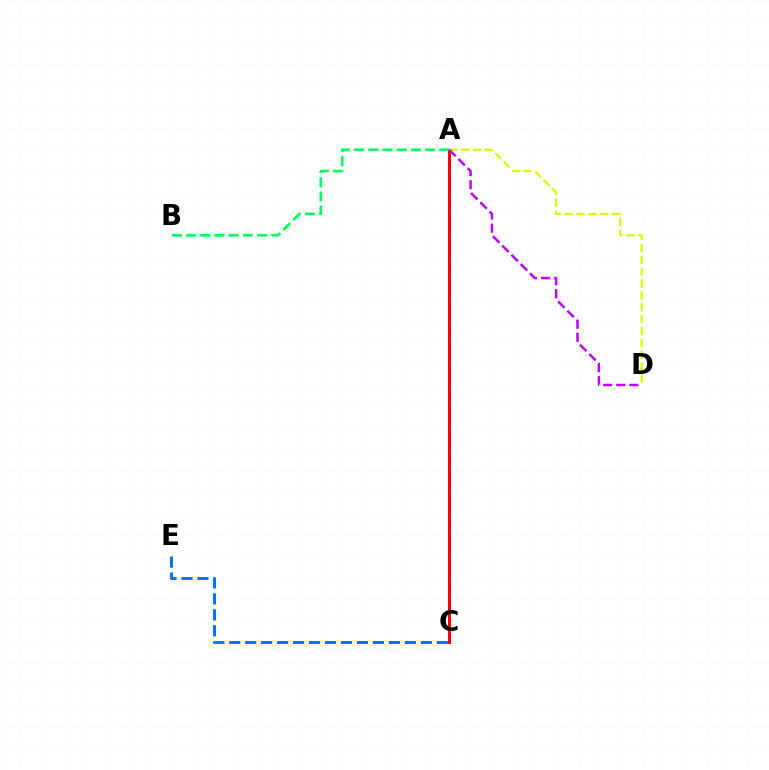{('A', 'C'): [{'color': '#ff0000', 'line_style': 'solid', 'thickness': 2.18}], ('C', 'E'): [{'color': '#0074ff', 'line_style': 'dashed', 'thickness': 2.17}], ('A', 'D'): [{'color': '#d1ff00', 'line_style': 'dashed', 'thickness': 1.61}, {'color': '#b900ff', 'line_style': 'dashed', 'thickness': 1.78}], ('A', 'B'): [{'color': '#00ff5c', 'line_style': 'dashed', 'thickness': 1.93}]}